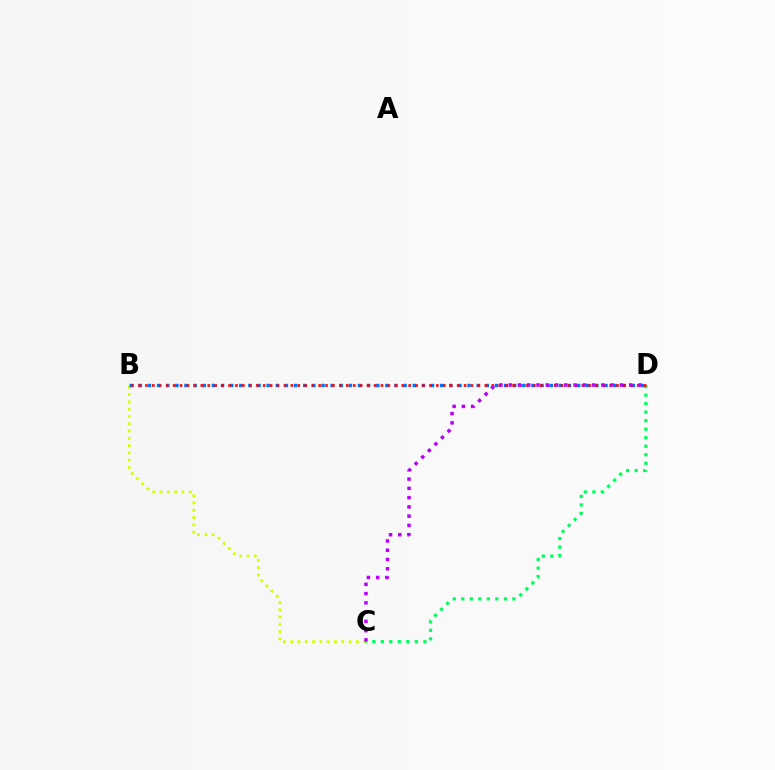{('C', 'D'): [{'color': '#00ff5c', 'line_style': 'dotted', 'thickness': 2.31}, {'color': '#b900ff', 'line_style': 'dotted', 'thickness': 2.52}], ('B', 'C'): [{'color': '#d1ff00', 'line_style': 'dotted', 'thickness': 1.98}], ('B', 'D'): [{'color': '#0074ff', 'line_style': 'dotted', 'thickness': 2.48}, {'color': '#ff0000', 'line_style': 'dotted', 'thickness': 1.88}]}